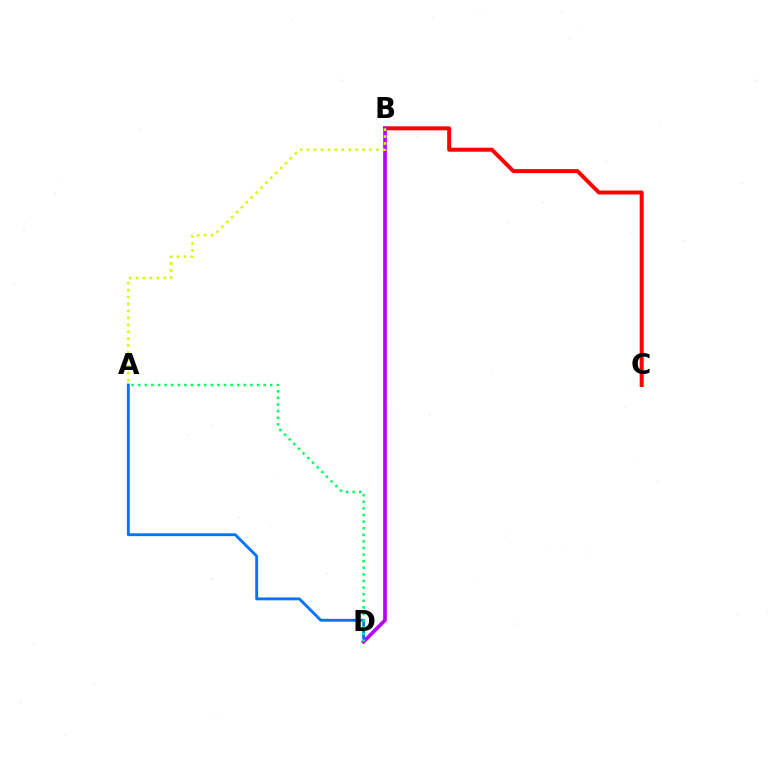{('B', 'C'): [{'color': '#ff0000', 'line_style': 'solid', 'thickness': 2.86}], ('A', 'D'): [{'color': '#0074ff', 'line_style': 'solid', 'thickness': 2.06}, {'color': '#00ff5c', 'line_style': 'dotted', 'thickness': 1.79}], ('B', 'D'): [{'color': '#b900ff', 'line_style': 'solid', 'thickness': 2.64}], ('A', 'B'): [{'color': '#d1ff00', 'line_style': 'dotted', 'thickness': 1.88}]}